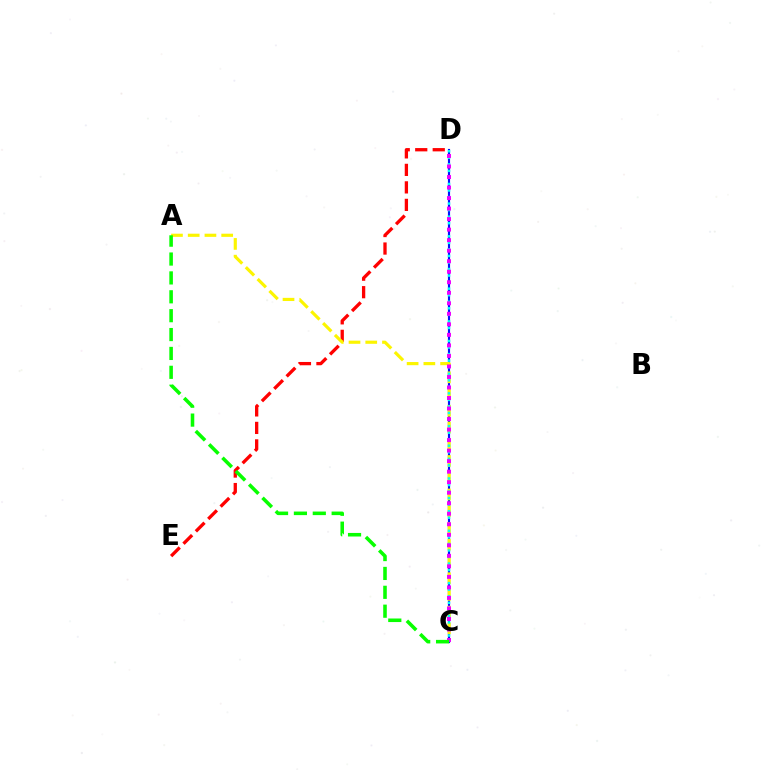{('C', 'D'): [{'color': '#0010ff', 'line_style': 'solid', 'thickness': 1.54}, {'color': '#00fff6', 'line_style': 'dotted', 'thickness': 1.78}, {'color': '#ee00ff', 'line_style': 'dotted', 'thickness': 2.86}], ('D', 'E'): [{'color': '#ff0000', 'line_style': 'dashed', 'thickness': 2.38}], ('A', 'C'): [{'color': '#fcf500', 'line_style': 'dashed', 'thickness': 2.27}, {'color': '#08ff00', 'line_style': 'dashed', 'thickness': 2.56}]}